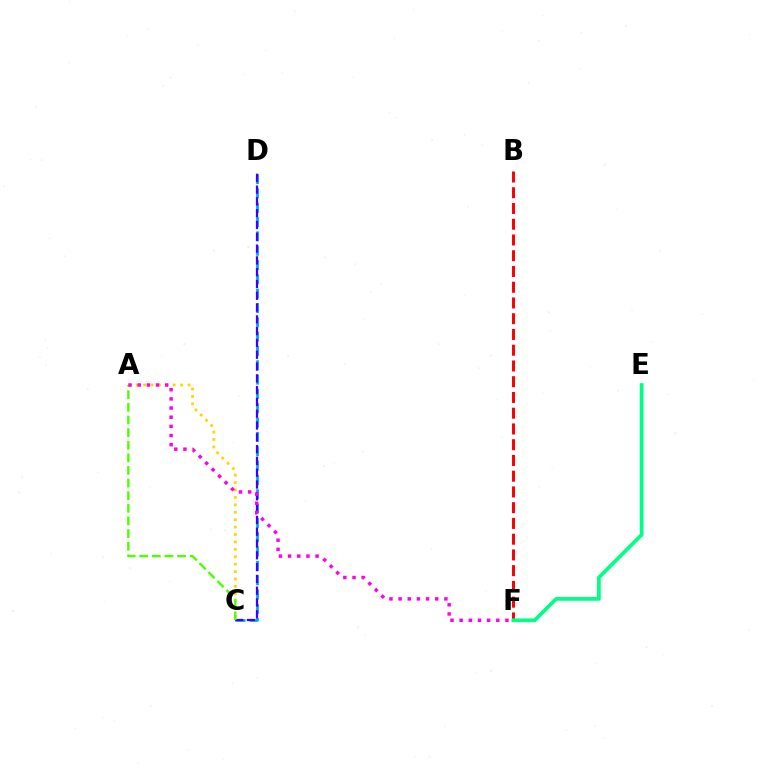{('C', 'D'): [{'color': '#009eff', 'line_style': 'dashed', 'thickness': 1.95}, {'color': '#3700ff', 'line_style': 'dashed', 'thickness': 1.6}], ('A', 'C'): [{'color': '#ffd500', 'line_style': 'dotted', 'thickness': 2.02}, {'color': '#4fff00', 'line_style': 'dashed', 'thickness': 1.72}], ('B', 'F'): [{'color': '#ff0000', 'line_style': 'dashed', 'thickness': 2.14}], ('E', 'F'): [{'color': '#00ff86', 'line_style': 'solid', 'thickness': 2.68}], ('A', 'F'): [{'color': '#ff00ed', 'line_style': 'dotted', 'thickness': 2.49}]}